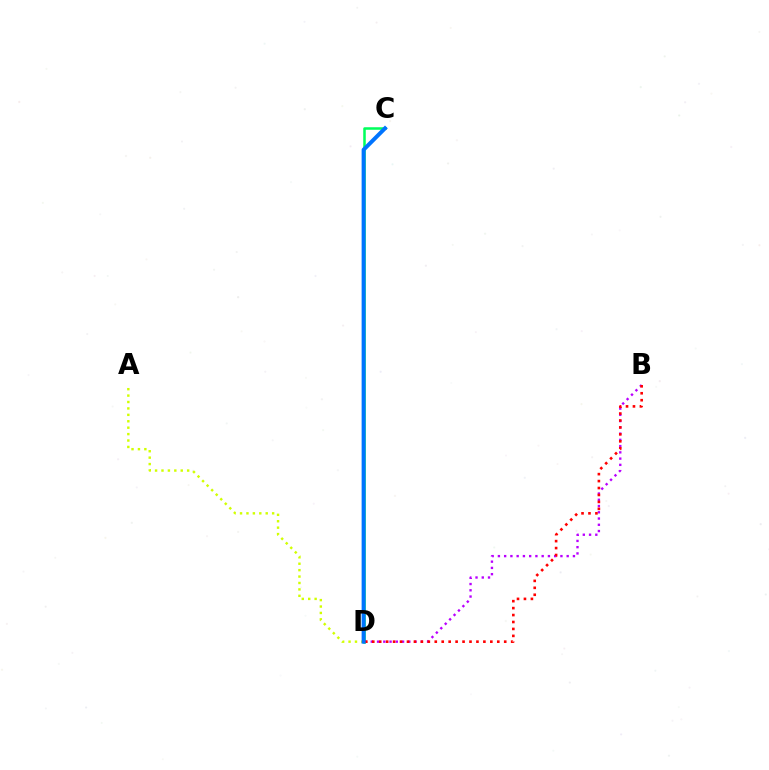{('A', 'D'): [{'color': '#d1ff00', 'line_style': 'dotted', 'thickness': 1.74}], ('B', 'D'): [{'color': '#b900ff', 'line_style': 'dotted', 'thickness': 1.7}, {'color': '#ff0000', 'line_style': 'dotted', 'thickness': 1.89}], ('C', 'D'): [{'color': '#00ff5c', 'line_style': 'solid', 'thickness': 1.82}, {'color': '#0074ff', 'line_style': 'solid', 'thickness': 2.86}]}